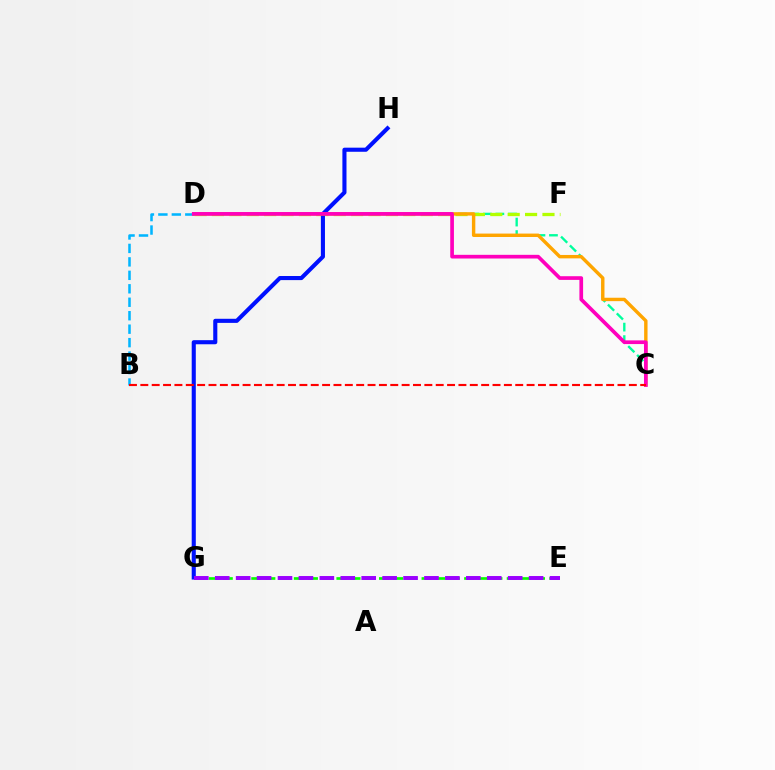{('C', 'D'): [{'color': '#00ff9d', 'line_style': 'dashed', 'thickness': 1.7}, {'color': '#ffa500', 'line_style': 'solid', 'thickness': 2.45}, {'color': '#ff00bd', 'line_style': 'solid', 'thickness': 2.65}], ('D', 'F'): [{'color': '#b3ff00', 'line_style': 'dashed', 'thickness': 2.36}], ('G', 'H'): [{'color': '#0010ff', 'line_style': 'solid', 'thickness': 2.95}], ('B', 'D'): [{'color': '#00b5ff', 'line_style': 'dashed', 'thickness': 1.83}], ('E', 'G'): [{'color': '#08ff00', 'line_style': 'dashed', 'thickness': 1.93}, {'color': '#9b00ff', 'line_style': 'dashed', 'thickness': 2.84}], ('B', 'C'): [{'color': '#ff0000', 'line_style': 'dashed', 'thickness': 1.54}]}